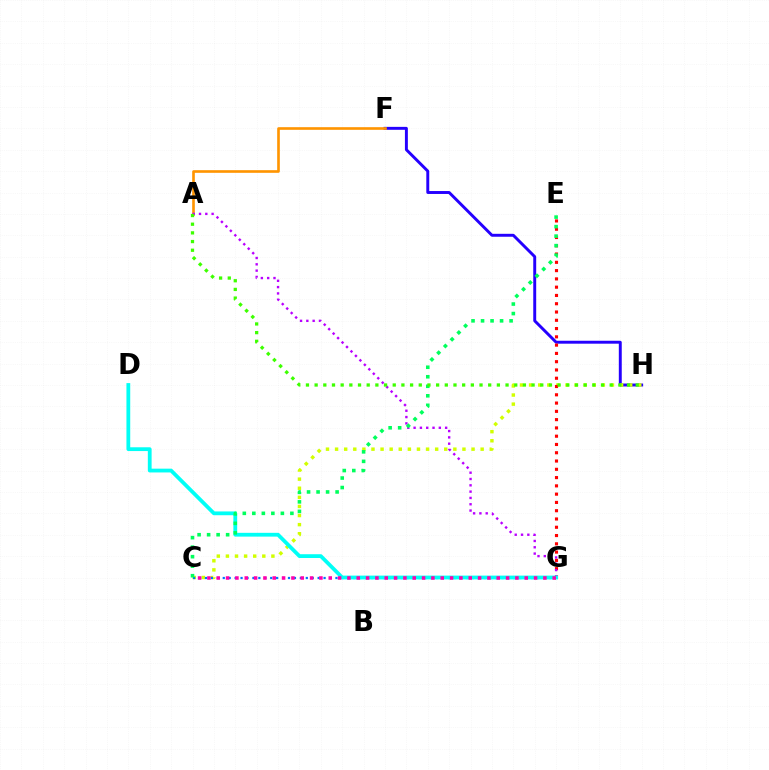{('F', 'H'): [{'color': '#2500ff', 'line_style': 'solid', 'thickness': 2.11}], ('C', 'H'): [{'color': '#d1ff00', 'line_style': 'dotted', 'thickness': 2.47}], ('A', 'F'): [{'color': '#ff9400', 'line_style': 'solid', 'thickness': 1.9}], ('C', 'G'): [{'color': '#0074ff', 'line_style': 'dotted', 'thickness': 1.61}, {'color': '#ff00ac', 'line_style': 'dotted', 'thickness': 2.54}], ('E', 'G'): [{'color': '#ff0000', 'line_style': 'dotted', 'thickness': 2.25}], ('A', 'G'): [{'color': '#b900ff', 'line_style': 'dotted', 'thickness': 1.71}], ('D', 'G'): [{'color': '#00fff6', 'line_style': 'solid', 'thickness': 2.73}], ('C', 'E'): [{'color': '#00ff5c', 'line_style': 'dotted', 'thickness': 2.59}], ('A', 'H'): [{'color': '#3dff00', 'line_style': 'dotted', 'thickness': 2.36}]}